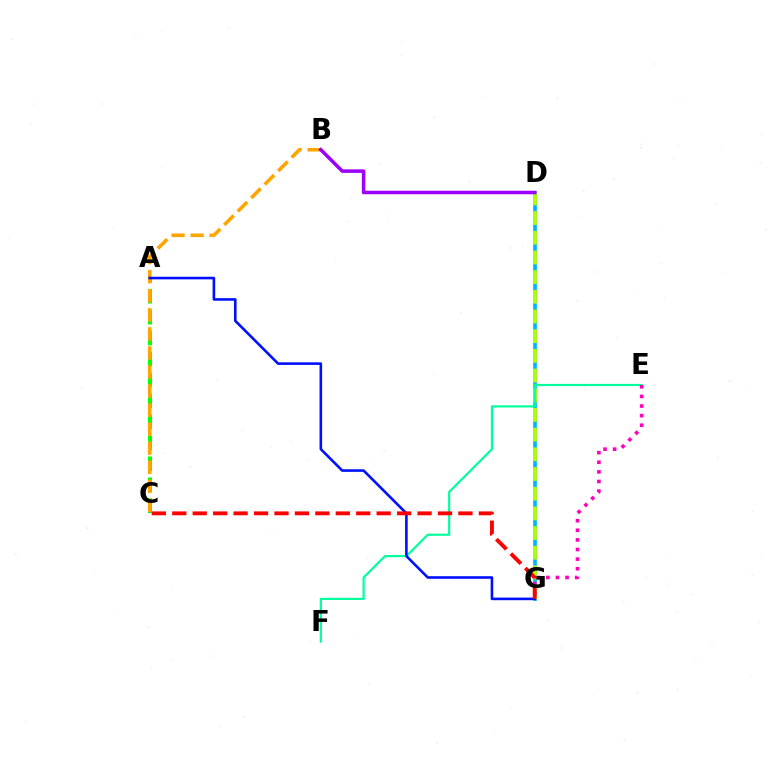{('A', 'C'): [{'color': '#08ff00', 'line_style': 'dashed', 'thickness': 2.85}], ('D', 'G'): [{'color': '#00b5ff', 'line_style': 'solid', 'thickness': 2.63}, {'color': '#b3ff00', 'line_style': 'dashed', 'thickness': 2.67}], ('E', 'F'): [{'color': '#00ff9d', 'line_style': 'solid', 'thickness': 1.57}], ('B', 'C'): [{'color': '#ffa500', 'line_style': 'dashed', 'thickness': 2.59}], ('A', 'G'): [{'color': '#0010ff', 'line_style': 'solid', 'thickness': 1.87}], ('E', 'G'): [{'color': '#ff00bd', 'line_style': 'dotted', 'thickness': 2.61}], ('C', 'G'): [{'color': '#ff0000', 'line_style': 'dashed', 'thickness': 2.78}], ('B', 'D'): [{'color': '#9b00ff', 'line_style': 'solid', 'thickness': 2.54}]}